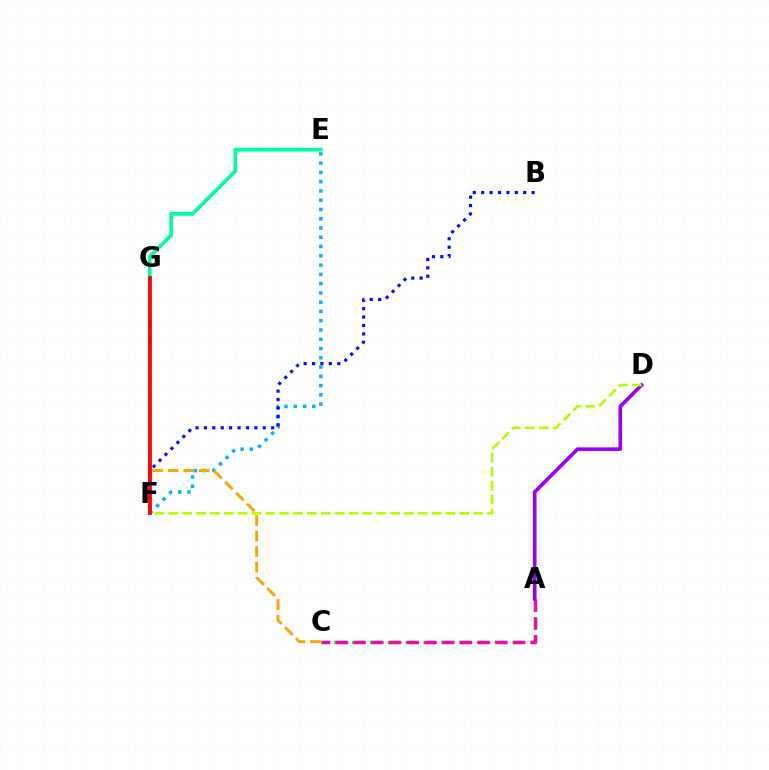{('A', 'C'): [{'color': '#08ff00', 'line_style': 'dashed', 'thickness': 2.42}, {'color': '#ff00bd', 'line_style': 'dashed', 'thickness': 2.41}], ('E', 'F'): [{'color': '#00b5ff', 'line_style': 'dotted', 'thickness': 2.52}], ('C', 'G'): [{'color': '#ffa500', 'line_style': 'dashed', 'thickness': 2.1}], ('B', 'F'): [{'color': '#0010ff', 'line_style': 'dotted', 'thickness': 2.28}], ('E', 'G'): [{'color': '#00ff9d', 'line_style': 'solid', 'thickness': 2.68}], ('A', 'D'): [{'color': '#9b00ff', 'line_style': 'solid', 'thickness': 2.6}], ('D', 'F'): [{'color': '#b3ff00', 'line_style': 'dashed', 'thickness': 1.88}], ('F', 'G'): [{'color': '#ff0000', 'line_style': 'solid', 'thickness': 2.71}]}